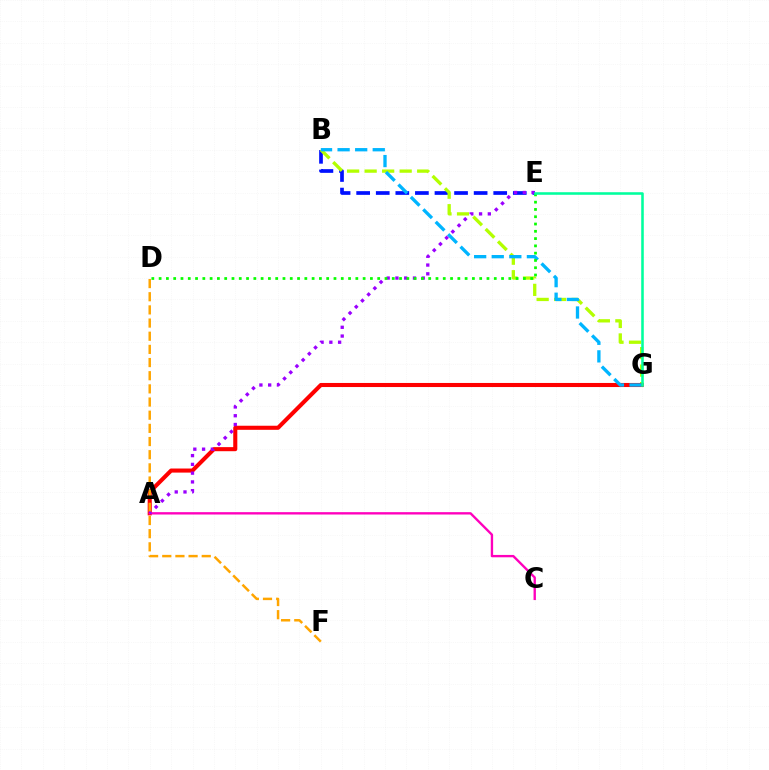{('B', 'E'): [{'color': '#0010ff', 'line_style': 'dashed', 'thickness': 2.66}], ('B', 'G'): [{'color': '#b3ff00', 'line_style': 'dashed', 'thickness': 2.38}, {'color': '#00b5ff', 'line_style': 'dashed', 'thickness': 2.39}], ('A', 'G'): [{'color': '#ff0000', 'line_style': 'solid', 'thickness': 2.94}], ('D', 'F'): [{'color': '#ffa500', 'line_style': 'dashed', 'thickness': 1.79}], ('A', 'C'): [{'color': '#ff00bd', 'line_style': 'solid', 'thickness': 1.7}], ('A', 'E'): [{'color': '#9b00ff', 'line_style': 'dotted', 'thickness': 2.38}], ('D', 'E'): [{'color': '#08ff00', 'line_style': 'dotted', 'thickness': 1.98}], ('E', 'G'): [{'color': '#00ff9d', 'line_style': 'solid', 'thickness': 1.85}]}